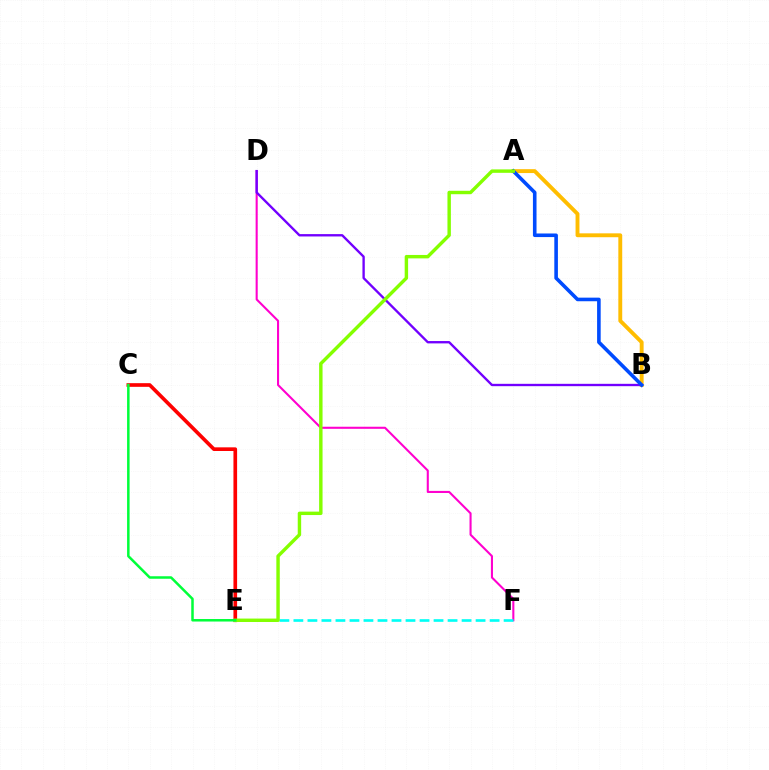{('D', 'F'): [{'color': '#ff00cf', 'line_style': 'solid', 'thickness': 1.5}], ('E', 'F'): [{'color': '#00fff6', 'line_style': 'dashed', 'thickness': 1.9}], ('C', 'E'): [{'color': '#ff0000', 'line_style': 'solid', 'thickness': 2.64}, {'color': '#00ff39', 'line_style': 'solid', 'thickness': 1.81}], ('A', 'B'): [{'color': '#ffbd00', 'line_style': 'solid', 'thickness': 2.8}, {'color': '#004bff', 'line_style': 'solid', 'thickness': 2.59}], ('B', 'D'): [{'color': '#7200ff', 'line_style': 'solid', 'thickness': 1.7}], ('A', 'E'): [{'color': '#84ff00', 'line_style': 'solid', 'thickness': 2.46}]}